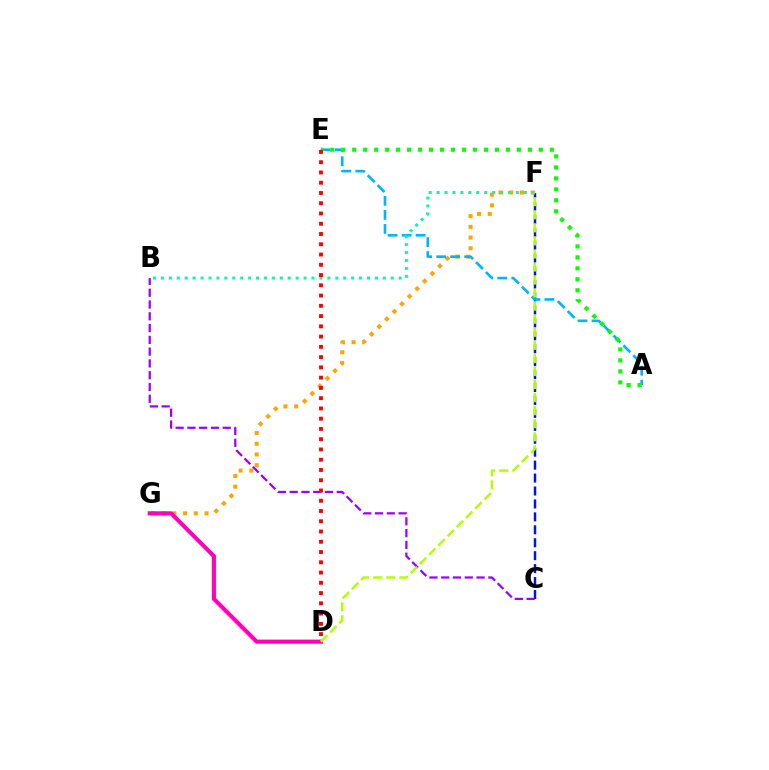{('C', 'F'): [{'color': '#0010ff', 'line_style': 'dashed', 'thickness': 1.76}], ('F', 'G'): [{'color': '#ffa500', 'line_style': 'dotted', 'thickness': 2.91}], ('A', 'E'): [{'color': '#00b5ff', 'line_style': 'dashed', 'thickness': 1.9}, {'color': '#08ff00', 'line_style': 'dotted', 'thickness': 2.98}], ('B', 'C'): [{'color': '#9b00ff', 'line_style': 'dashed', 'thickness': 1.6}], ('D', 'G'): [{'color': '#ff00bd', 'line_style': 'solid', 'thickness': 2.97}], ('B', 'F'): [{'color': '#00ff9d', 'line_style': 'dotted', 'thickness': 2.15}], ('D', 'E'): [{'color': '#ff0000', 'line_style': 'dotted', 'thickness': 2.79}], ('D', 'F'): [{'color': '#b3ff00', 'line_style': 'dashed', 'thickness': 1.77}]}